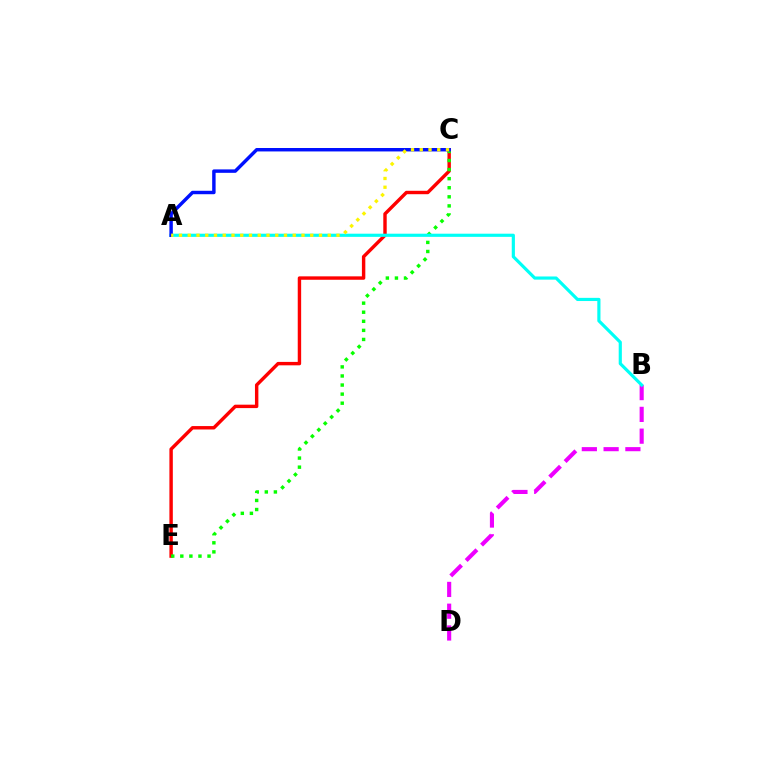{('C', 'E'): [{'color': '#ff0000', 'line_style': 'solid', 'thickness': 2.46}, {'color': '#08ff00', 'line_style': 'dotted', 'thickness': 2.47}], ('B', 'D'): [{'color': '#ee00ff', 'line_style': 'dashed', 'thickness': 2.96}], ('A', 'B'): [{'color': '#00fff6', 'line_style': 'solid', 'thickness': 2.28}], ('A', 'C'): [{'color': '#0010ff', 'line_style': 'solid', 'thickness': 2.47}, {'color': '#fcf500', 'line_style': 'dotted', 'thickness': 2.38}]}